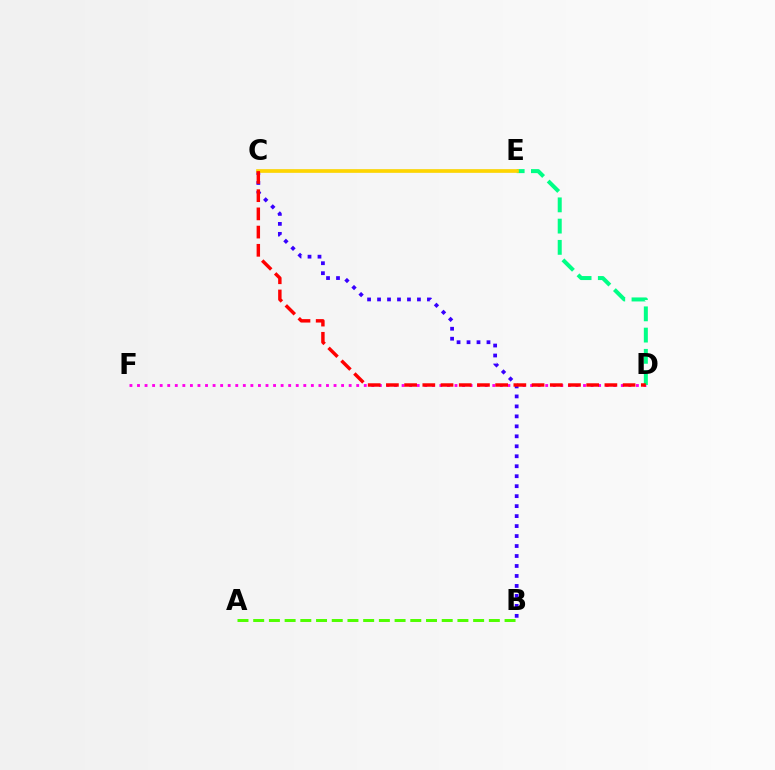{('D', 'F'): [{'color': '#ff00ed', 'line_style': 'dotted', 'thickness': 2.05}], ('B', 'C'): [{'color': '#3700ff', 'line_style': 'dotted', 'thickness': 2.71}], ('D', 'E'): [{'color': '#00ff86', 'line_style': 'dashed', 'thickness': 2.89}], ('C', 'E'): [{'color': '#009eff', 'line_style': 'solid', 'thickness': 1.57}, {'color': '#ffd500', 'line_style': 'solid', 'thickness': 2.63}], ('A', 'B'): [{'color': '#4fff00', 'line_style': 'dashed', 'thickness': 2.13}], ('C', 'D'): [{'color': '#ff0000', 'line_style': 'dashed', 'thickness': 2.47}]}